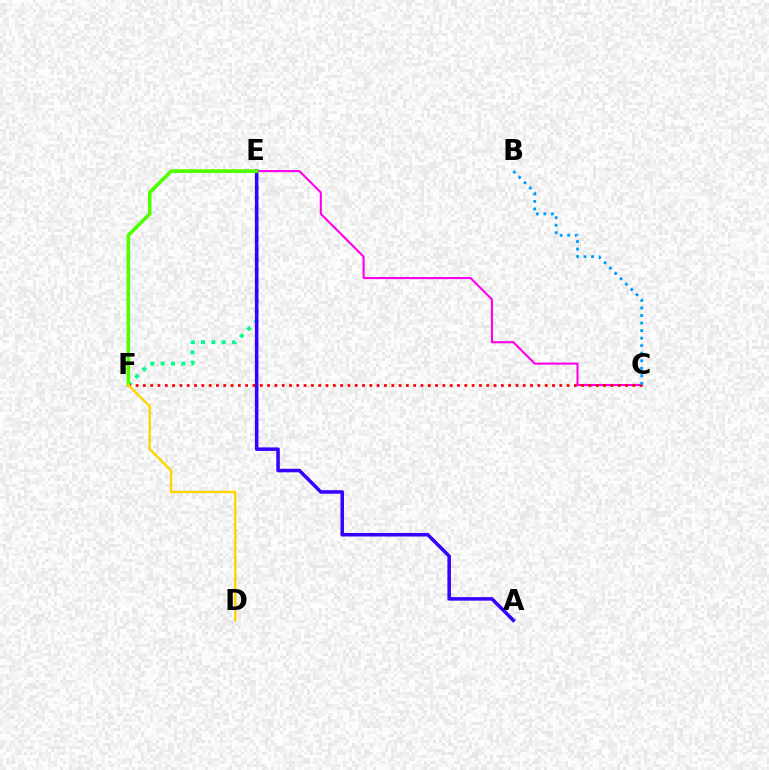{('E', 'F'): [{'color': '#00ff86', 'line_style': 'dotted', 'thickness': 2.8}, {'color': '#4fff00', 'line_style': 'solid', 'thickness': 2.6}], ('A', 'E'): [{'color': '#3700ff', 'line_style': 'solid', 'thickness': 2.54}], ('C', 'E'): [{'color': '#ff00ed', 'line_style': 'solid', 'thickness': 1.52}], ('C', 'F'): [{'color': '#ff0000', 'line_style': 'dotted', 'thickness': 1.98}], ('B', 'C'): [{'color': '#009eff', 'line_style': 'dotted', 'thickness': 2.05}], ('D', 'F'): [{'color': '#ffd500', 'line_style': 'solid', 'thickness': 1.73}]}